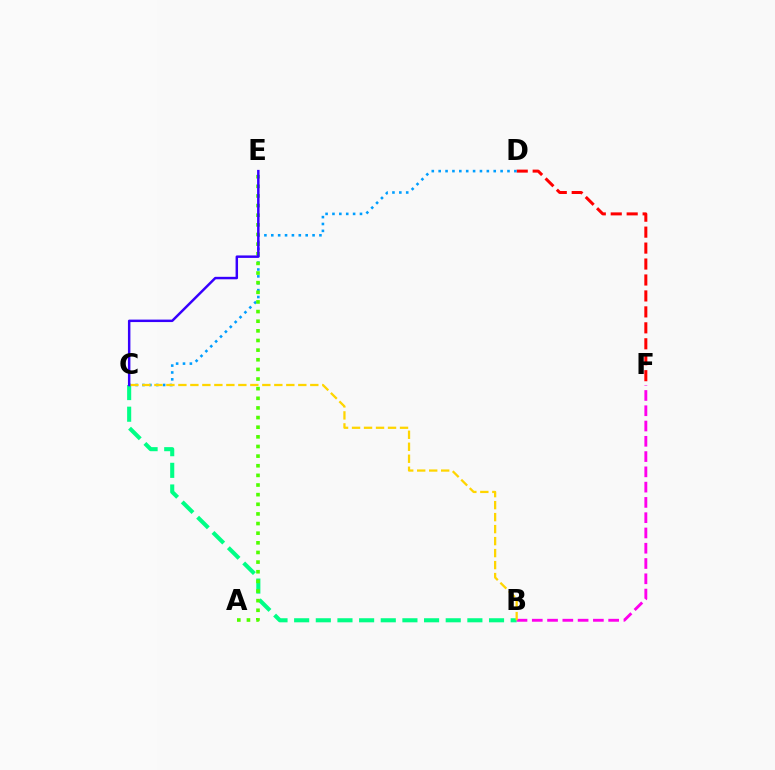{('B', 'C'): [{'color': '#00ff86', 'line_style': 'dashed', 'thickness': 2.94}, {'color': '#ffd500', 'line_style': 'dashed', 'thickness': 1.63}], ('D', 'F'): [{'color': '#ff0000', 'line_style': 'dashed', 'thickness': 2.17}], ('C', 'D'): [{'color': '#009eff', 'line_style': 'dotted', 'thickness': 1.87}], ('B', 'F'): [{'color': '#ff00ed', 'line_style': 'dashed', 'thickness': 2.08}], ('A', 'E'): [{'color': '#4fff00', 'line_style': 'dotted', 'thickness': 2.62}], ('C', 'E'): [{'color': '#3700ff', 'line_style': 'solid', 'thickness': 1.78}]}